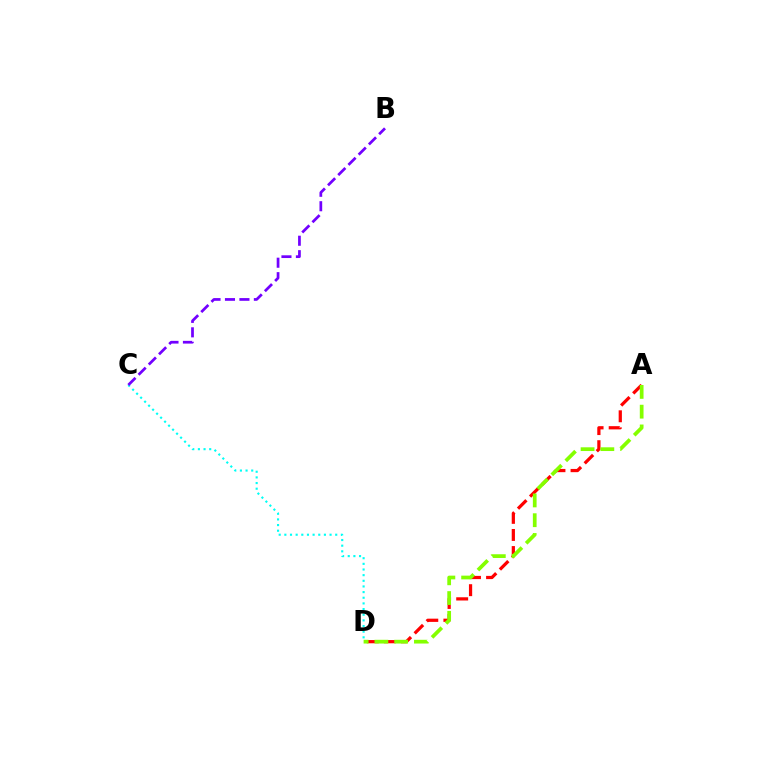{('A', 'D'): [{'color': '#ff0000', 'line_style': 'dashed', 'thickness': 2.32}, {'color': '#84ff00', 'line_style': 'dashed', 'thickness': 2.69}], ('C', 'D'): [{'color': '#00fff6', 'line_style': 'dotted', 'thickness': 1.54}], ('B', 'C'): [{'color': '#7200ff', 'line_style': 'dashed', 'thickness': 1.96}]}